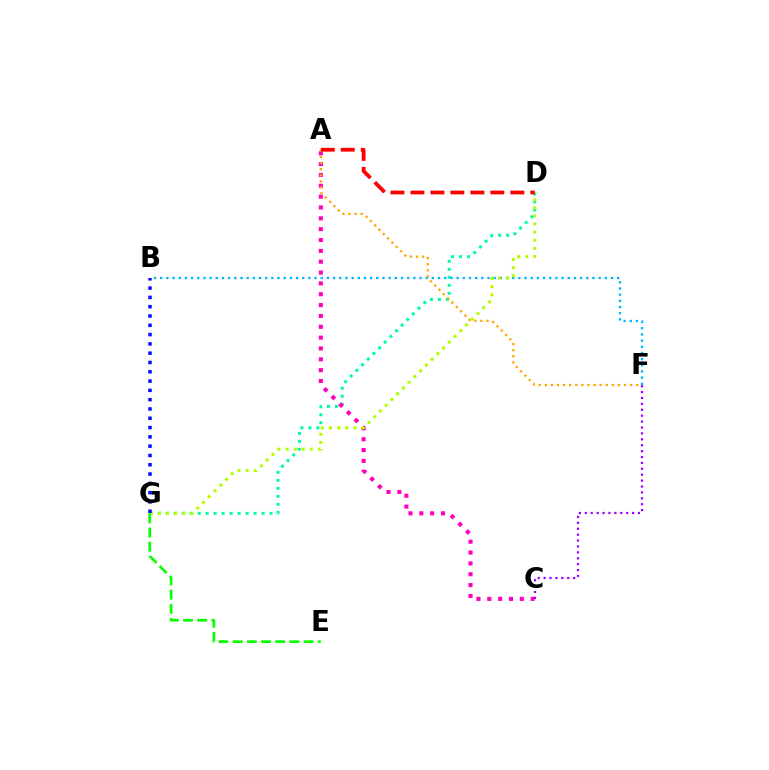{('D', 'G'): [{'color': '#00ff9d', 'line_style': 'dotted', 'thickness': 2.17}, {'color': '#b3ff00', 'line_style': 'dotted', 'thickness': 2.21}], ('B', 'F'): [{'color': '#00b5ff', 'line_style': 'dotted', 'thickness': 1.68}], ('A', 'C'): [{'color': '#ff00bd', 'line_style': 'dotted', 'thickness': 2.95}], ('A', 'F'): [{'color': '#ffa500', 'line_style': 'dotted', 'thickness': 1.65}], ('C', 'F'): [{'color': '#9b00ff', 'line_style': 'dotted', 'thickness': 1.6}], ('E', 'G'): [{'color': '#08ff00', 'line_style': 'dashed', 'thickness': 1.93}], ('B', 'G'): [{'color': '#0010ff', 'line_style': 'dotted', 'thickness': 2.53}], ('A', 'D'): [{'color': '#ff0000', 'line_style': 'dashed', 'thickness': 2.71}]}